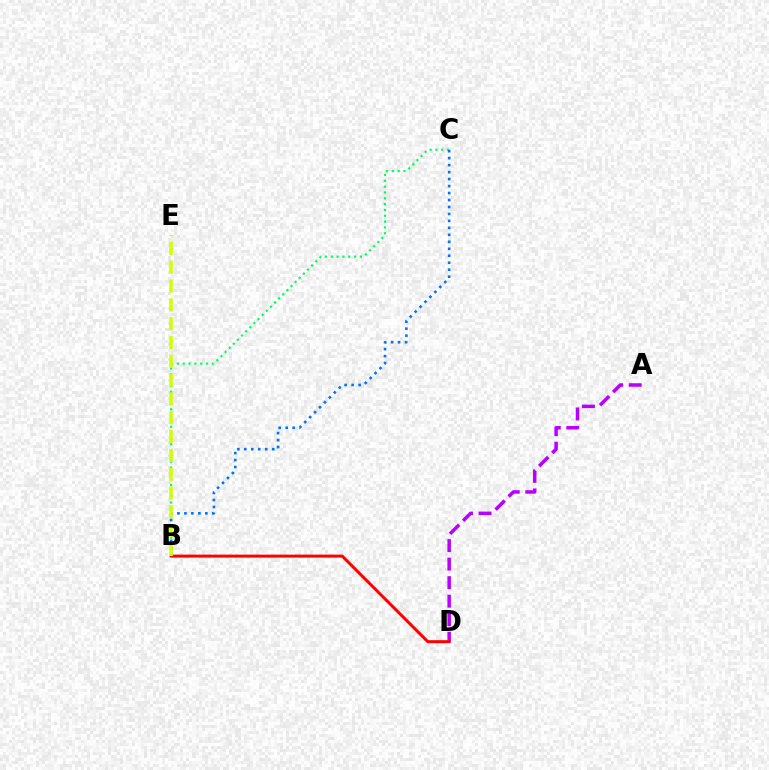{('A', 'D'): [{'color': '#b900ff', 'line_style': 'dashed', 'thickness': 2.52}], ('B', 'D'): [{'color': '#ff0000', 'line_style': 'solid', 'thickness': 2.15}], ('B', 'C'): [{'color': '#00ff5c', 'line_style': 'dotted', 'thickness': 1.58}, {'color': '#0074ff', 'line_style': 'dotted', 'thickness': 1.89}], ('B', 'E'): [{'color': '#d1ff00', 'line_style': 'dashed', 'thickness': 2.56}]}